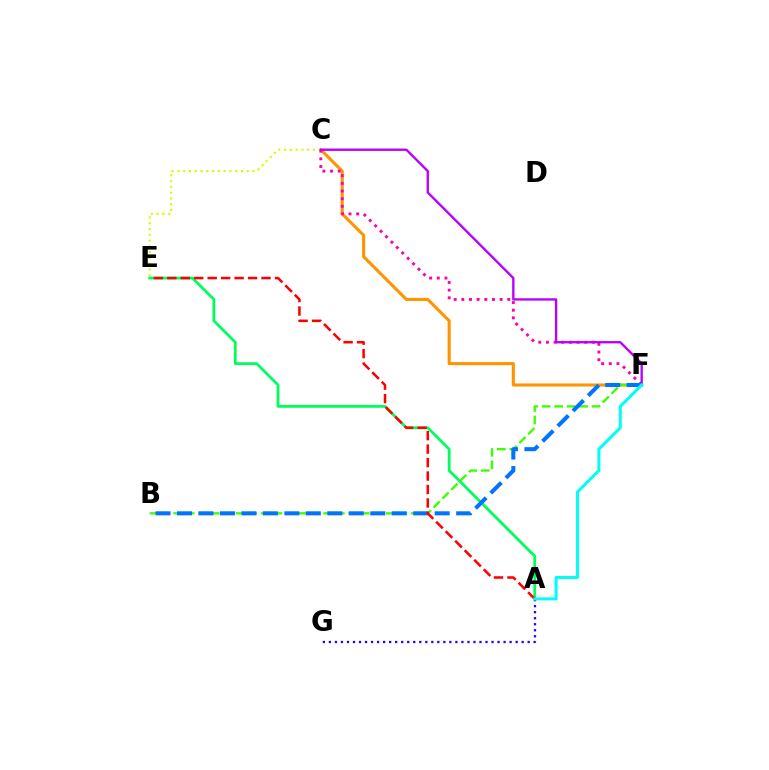{('C', 'F'): [{'color': '#ff9400', 'line_style': 'solid', 'thickness': 2.22}, {'color': '#ff00ac', 'line_style': 'dotted', 'thickness': 2.08}, {'color': '#b900ff', 'line_style': 'solid', 'thickness': 1.69}], ('A', 'G'): [{'color': '#2500ff', 'line_style': 'dotted', 'thickness': 1.64}], ('C', 'E'): [{'color': '#d1ff00', 'line_style': 'dotted', 'thickness': 1.57}], ('B', 'F'): [{'color': '#3dff00', 'line_style': 'dashed', 'thickness': 1.7}, {'color': '#0074ff', 'line_style': 'dashed', 'thickness': 2.92}], ('A', 'E'): [{'color': '#00ff5c', 'line_style': 'solid', 'thickness': 2.0}, {'color': '#ff0000', 'line_style': 'dashed', 'thickness': 1.83}], ('A', 'F'): [{'color': '#00fff6', 'line_style': 'solid', 'thickness': 2.18}]}